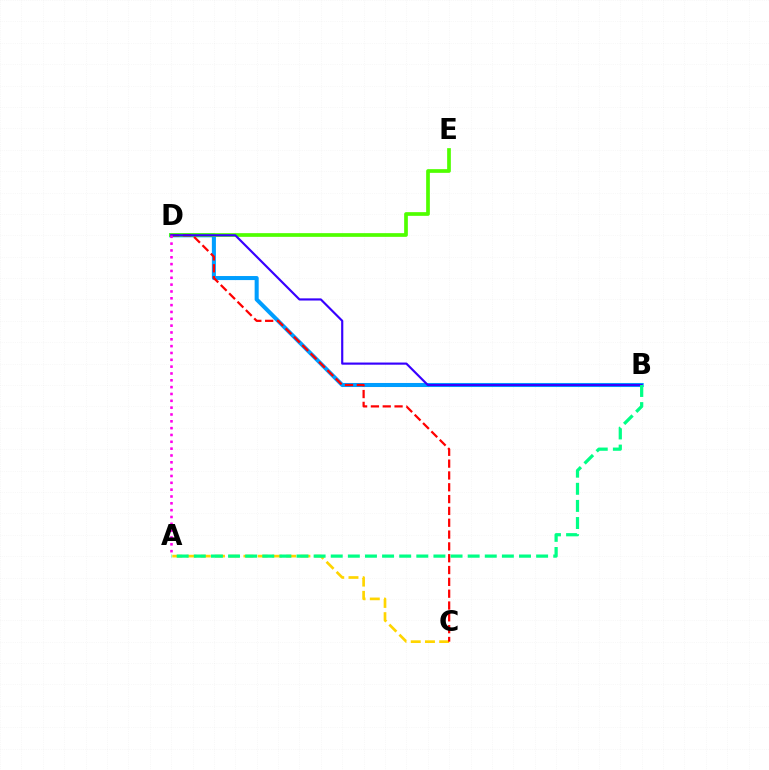{('A', 'C'): [{'color': '#ffd500', 'line_style': 'dashed', 'thickness': 1.93}], ('B', 'D'): [{'color': '#009eff', 'line_style': 'solid', 'thickness': 2.92}, {'color': '#3700ff', 'line_style': 'solid', 'thickness': 1.55}], ('D', 'E'): [{'color': '#4fff00', 'line_style': 'solid', 'thickness': 2.67}], ('C', 'D'): [{'color': '#ff0000', 'line_style': 'dashed', 'thickness': 1.61}], ('A', 'B'): [{'color': '#00ff86', 'line_style': 'dashed', 'thickness': 2.33}], ('A', 'D'): [{'color': '#ff00ed', 'line_style': 'dotted', 'thickness': 1.86}]}